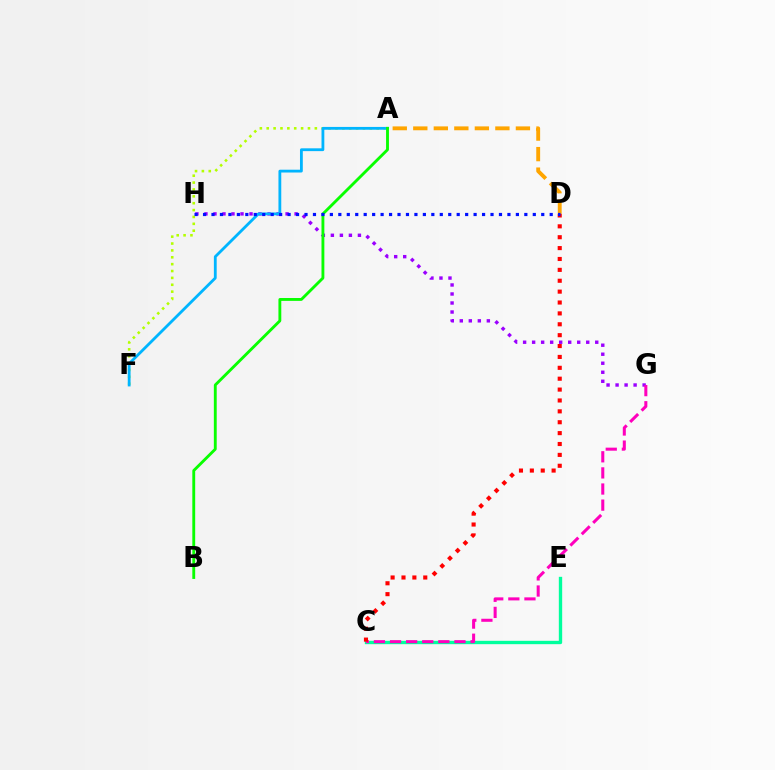{('C', 'E'): [{'color': '#00ff9d', 'line_style': 'solid', 'thickness': 2.41}], ('G', 'H'): [{'color': '#9b00ff', 'line_style': 'dotted', 'thickness': 2.45}], ('A', 'D'): [{'color': '#ffa500', 'line_style': 'dashed', 'thickness': 2.79}], ('C', 'G'): [{'color': '#ff00bd', 'line_style': 'dashed', 'thickness': 2.19}], ('A', 'F'): [{'color': '#b3ff00', 'line_style': 'dotted', 'thickness': 1.87}, {'color': '#00b5ff', 'line_style': 'solid', 'thickness': 2.02}], ('C', 'D'): [{'color': '#ff0000', 'line_style': 'dotted', 'thickness': 2.96}], ('A', 'B'): [{'color': '#08ff00', 'line_style': 'solid', 'thickness': 2.06}], ('D', 'H'): [{'color': '#0010ff', 'line_style': 'dotted', 'thickness': 2.3}]}